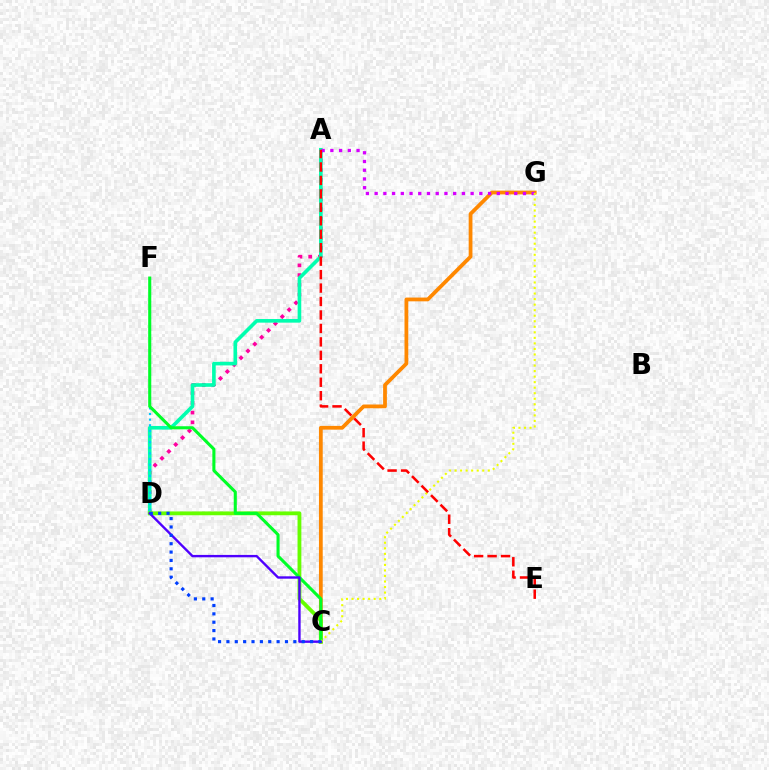{('A', 'D'): [{'color': '#ff00a0', 'line_style': 'dotted', 'thickness': 2.64}, {'color': '#00ffaf', 'line_style': 'solid', 'thickness': 2.61}], ('D', 'F'): [{'color': '#00c7ff', 'line_style': 'dotted', 'thickness': 1.53}], ('C', 'G'): [{'color': '#ff8800', 'line_style': 'solid', 'thickness': 2.71}, {'color': '#eeff00', 'line_style': 'dotted', 'thickness': 1.5}], ('A', 'G'): [{'color': '#d600ff', 'line_style': 'dotted', 'thickness': 2.37}], ('C', 'D'): [{'color': '#66ff00', 'line_style': 'solid', 'thickness': 2.75}, {'color': '#4f00ff', 'line_style': 'solid', 'thickness': 1.72}, {'color': '#003fff', 'line_style': 'dotted', 'thickness': 2.27}], ('C', 'F'): [{'color': '#00ff27', 'line_style': 'solid', 'thickness': 2.21}], ('A', 'E'): [{'color': '#ff0000', 'line_style': 'dashed', 'thickness': 1.83}]}